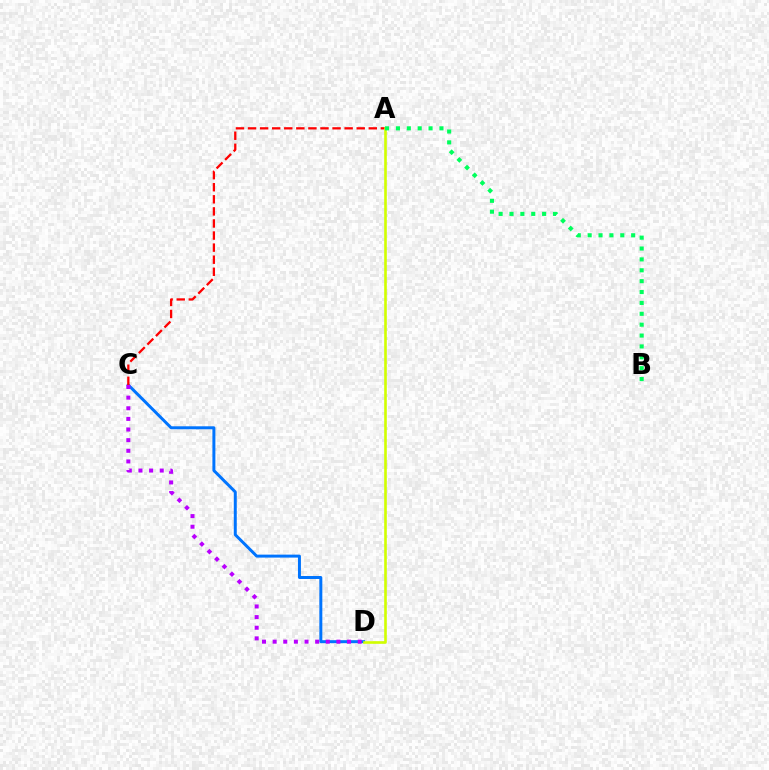{('C', 'D'): [{'color': '#0074ff', 'line_style': 'solid', 'thickness': 2.14}, {'color': '#b900ff', 'line_style': 'dotted', 'thickness': 2.89}], ('A', 'C'): [{'color': '#ff0000', 'line_style': 'dashed', 'thickness': 1.64}], ('A', 'D'): [{'color': '#d1ff00', 'line_style': 'solid', 'thickness': 1.88}], ('A', 'B'): [{'color': '#00ff5c', 'line_style': 'dotted', 'thickness': 2.96}]}